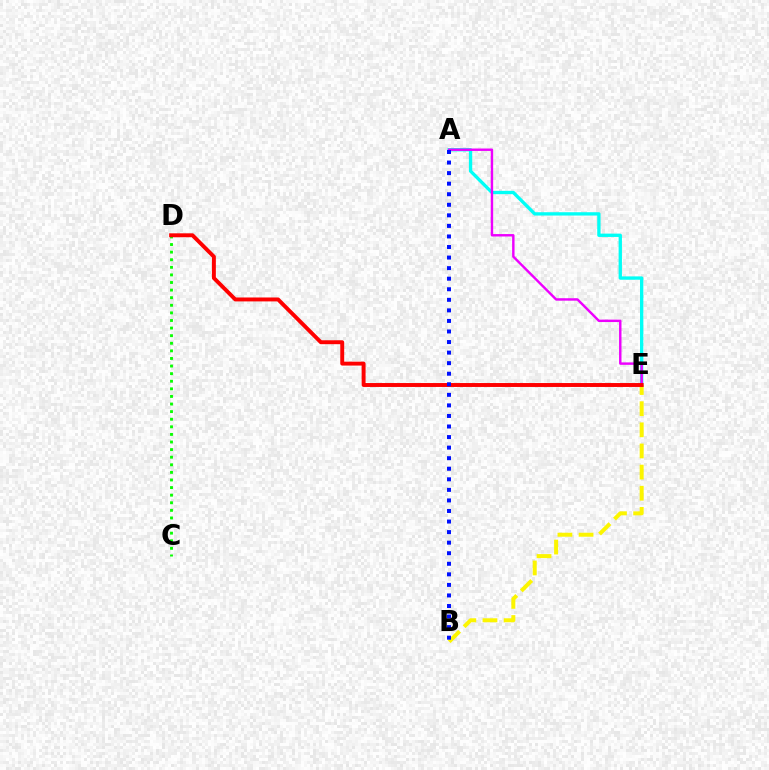{('A', 'E'): [{'color': '#00fff6', 'line_style': 'solid', 'thickness': 2.4}, {'color': '#ee00ff', 'line_style': 'solid', 'thickness': 1.75}], ('B', 'E'): [{'color': '#fcf500', 'line_style': 'dashed', 'thickness': 2.87}], ('C', 'D'): [{'color': '#08ff00', 'line_style': 'dotted', 'thickness': 2.06}], ('D', 'E'): [{'color': '#ff0000', 'line_style': 'solid', 'thickness': 2.82}], ('A', 'B'): [{'color': '#0010ff', 'line_style': 'dotted', 'thickness': 2.87}]}